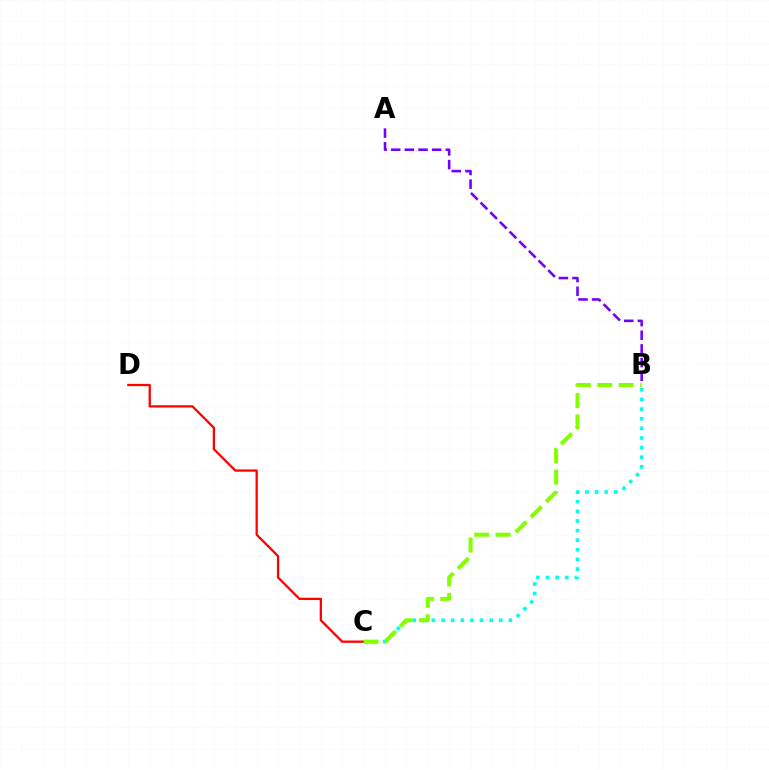{('B', 'C'): [{'color': '#00fff6', 'line_style': 'dotted', 'thickness': 2.61}, {'color': '#84ff00', 'line_style': 'dashed', 'thickness': 2.9}], ('C', 'D'): [{'color': '#ff0000', 'line_style': 'solid', 'thickness': 1.64}], ('A', 'B'): [{'color': '#7200ff', 'line_style': 'dashed', 'thickness': 1.86}]}